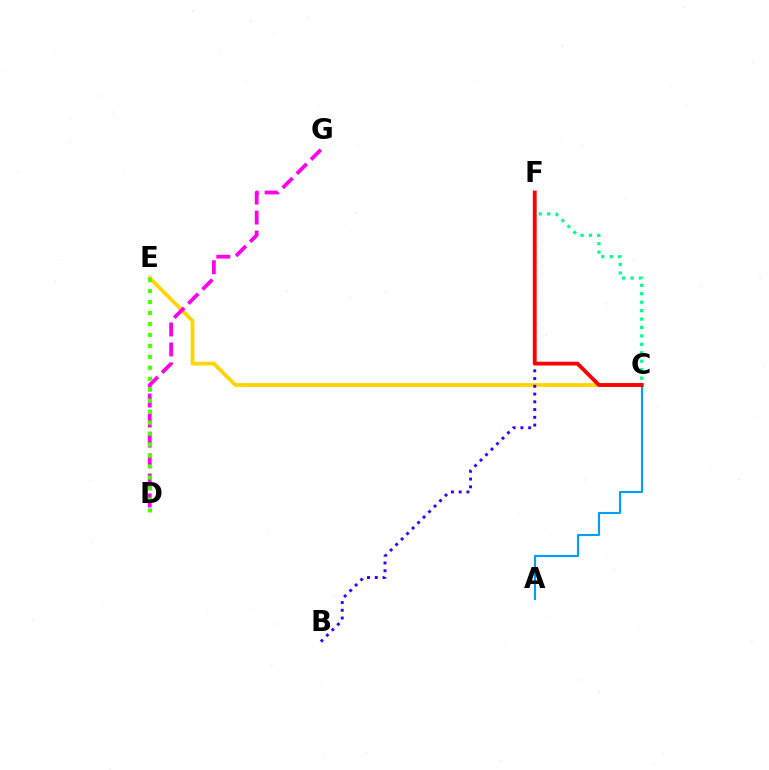{('C', 'E'): [{'color': '#ffd500', 'line_style': 'solid', 'thickness': 2.69}], ('B', 'F'): [{'color': '#3700ff', 'line_style': 'dotted', 'thickness': 2.11}], ('C', 'F'): [{'color': '#00ff86', 'line_style': 'dotted', 'thickness': 2.29}, {'color': '#ff0000', 'line_style': 'solid', 'thickness': 2.76}], ('D', 'G'): [{'color': '#ff00ed', 'line_style': 'dashed', 'thickness': 2.72}], ('A', 'C'): [{'color': '#009eff', 'line_style': 'solid', 'thickness': 1.53}], ('D', 'E'): [{'color': '#4fff00', 'line_style': 'dotted', 'thickness': 2.98}]}